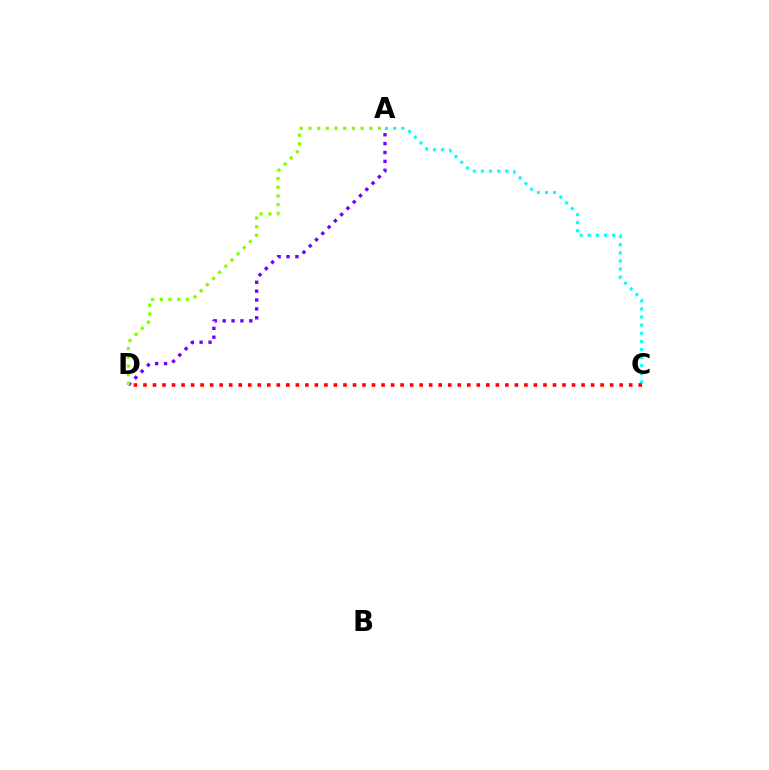{('A', 'C'): [{'color': '#00fff6', 'line_style': 'dotted', 'thickness': 2.2}], ('C', 'D'): [{'color': '#ff0000', 'line_style': 'dotted', 'thickness': 2.59}], ('A', 'D'): [{'color': '#7200ff', 'line_style': 'dotted', 'thickness': 2.41}, {'color': '#84ff00', 'line_style': 'dotted', 'thickness': 2.36}]}